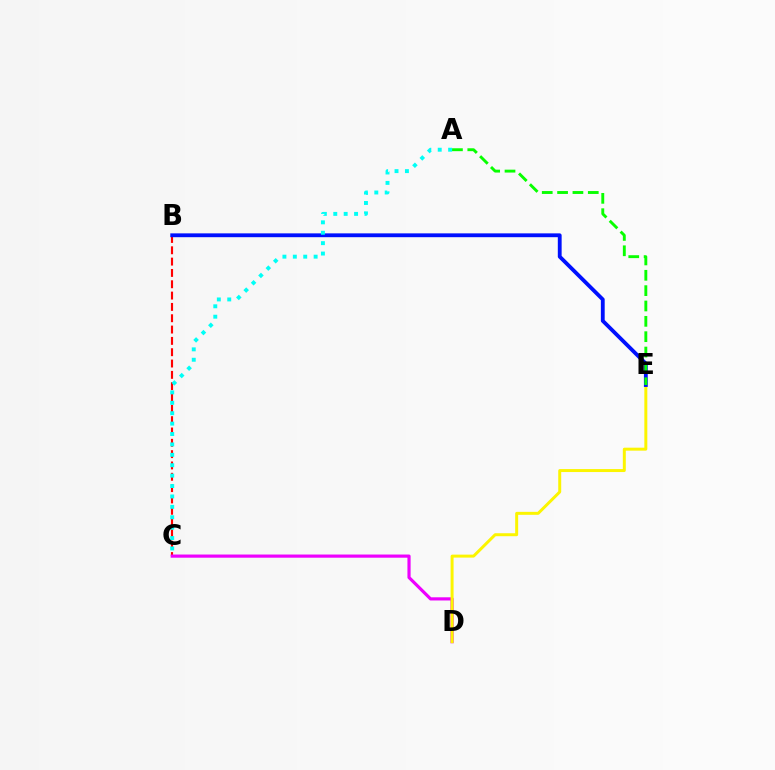{('B', 'C'): [{'color': '#ff0000', 'line_style': 'dashed', 'thickness': 1.54}], ('C', 'D'): [{'color': '#ee00ff', 'line_style': 'solid', 'thickness': 2.29}], ('D', 'E'): [{'color': '#fcf500', 'line_style': 'solid', 'thickness': 2.14}], ('B', 'E'): [{'color': '#0010ff', 'line_style': 'solid', 'thickness': 2.76}], ('A', 'C'): [{'color': '#00fff6', 'line_style': 'dotted', 'thickness': 2.83}], ('A', 'E'): [{'color': '#08ff00', 'line_style': 'dashed', 'thickness': 2.08}]}